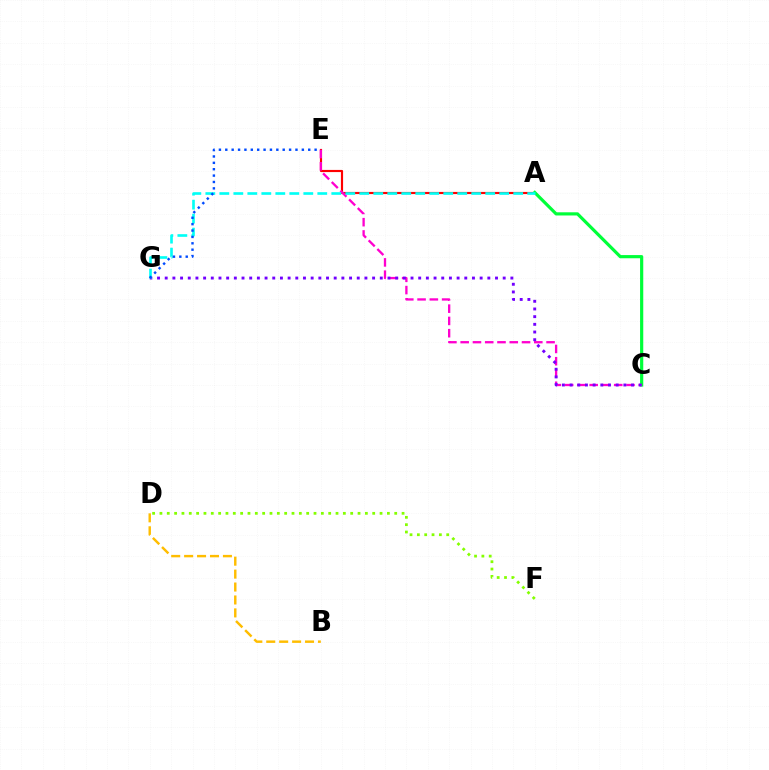{('D', 'F'): [{'color': '#84ff00', 'line_style': 'dotted', 'thickness': 1.99}], ('A', 'E'): [{'color': '#ff0000', 'line_style': 'solid', 'thickness': 1.55}], ('A', 'C'): [{'color': '#00ff39', 'line_style': 'solid', 'thickness': 2.29}], ('C', 'E'): [{'color': '#ff00cf', 'line_style': 'dashed', 'thickness': 1.67}], ('C', 'G'): [{'color': '#7200ff', 'line_style': 'dotted', 'thickness': 2.09}], ('B', 'D'): [{'color': '#ffbd00', 'line_style': 'dashed', 'thickness': 1.76}], ('A', 'G'): [{'color': '#00fff6', 'line_style': 'dashed', 'thickness': 1.9}], ('E', 'G'): [{'color': '#004bff', 'line_style': 'dotted', 'thickness': 1.73}]}